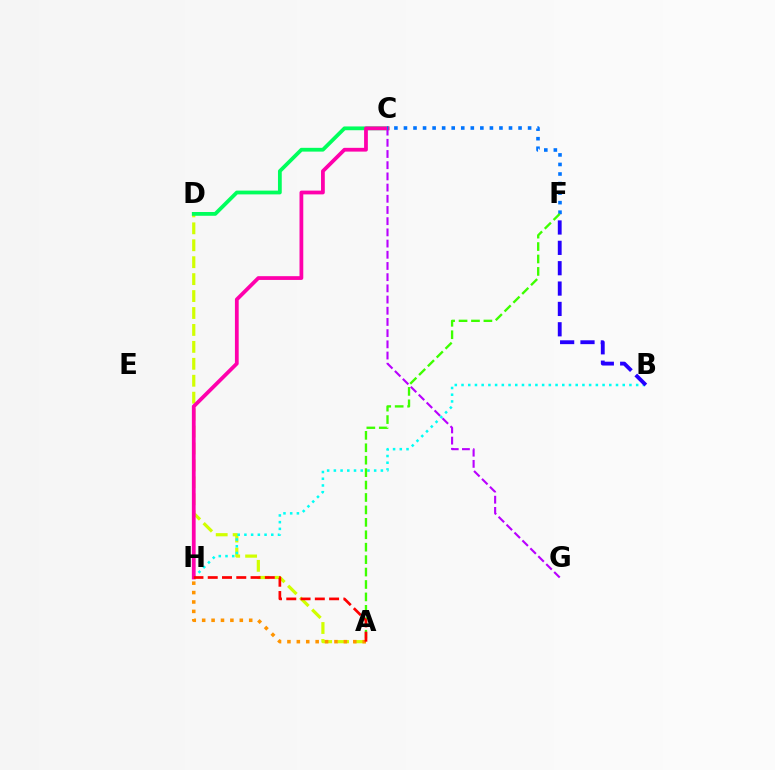{('A', 'D'): [{'color': '#d1ff00', 'line_style': 'dashed', 'thickness': 2.3}], ('B', 'H'): [{'color': '#00fff6', 'line_style': 'dotted', 'thickness': 1.82}], ('C', 'D'): [{'color': '#00ff5c', 'line_style': 'solid', 'thickness': 2.72}], ('C', 'G'): [{'color': '#b900ff', 'line_style': 'dashed', 'thickness': 1.52}], ('B', 'F'): [{'color': '#2500ff', 'line_style': 'dashed', 'thickness': 2.77}], ('C', 'H'): [{'color': '#ff00ac', 'line_style': 'solid', 'thickness': 2.71}], ('C', 'F'): [{'color': '#0074ff', 'line_style': 'dotted', 'thickness': 2.59}], ('A', 'H'): [{'color': '#ff9400', 'line_style': 'dotted', 'thickness': 2.56}, {'color': '#ff0000', 'line_style': 'dashed', 'thickness': 1.94}], ('A', 'F'): [{'color': '#3dff00', 'line_style': 'dashed', 'thickness': 1.69}]}